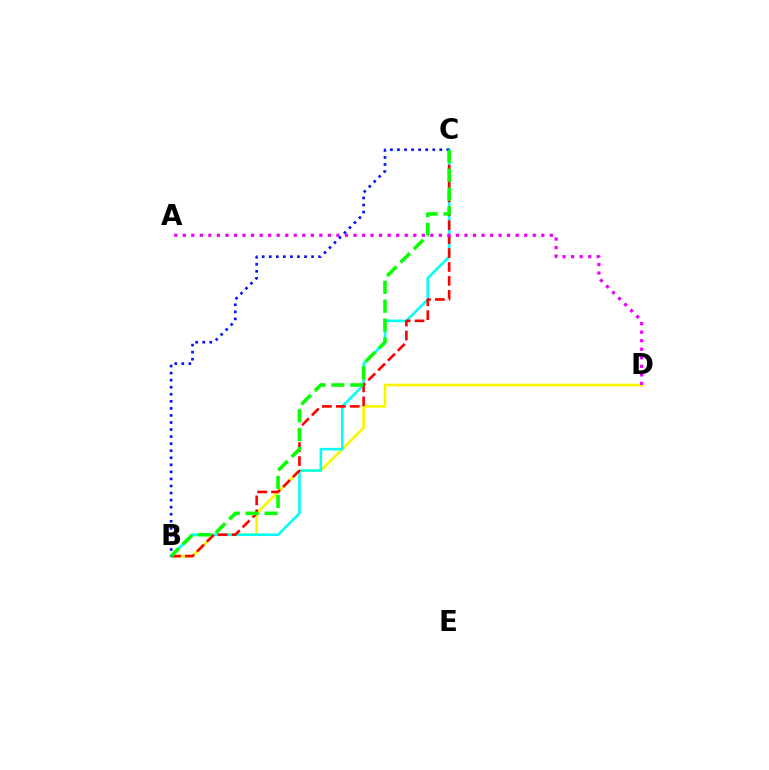{('B', 'D'): [{'color': '#fcf500', 'line_style': 'solid', 'thickness': 1.95}], ('B', 'C'): [{'color': '#00fff6', 'line_style': 'solid', 'thickness': 1.86}, {'color': '#ff0000', 'line_style': 'dashed', 'thickness': 1.89}, {'color': '#0010ff', 'line_style': 'dotted', 'thickness': 1.92}, {'color': '#08ff00', 'line_style': 'dashed', 'thickness': 2.57}], ('A', 'D'): [{'color': '#ee00ff', 'line_style': 'dotted', 'thickness': 2.32}]}